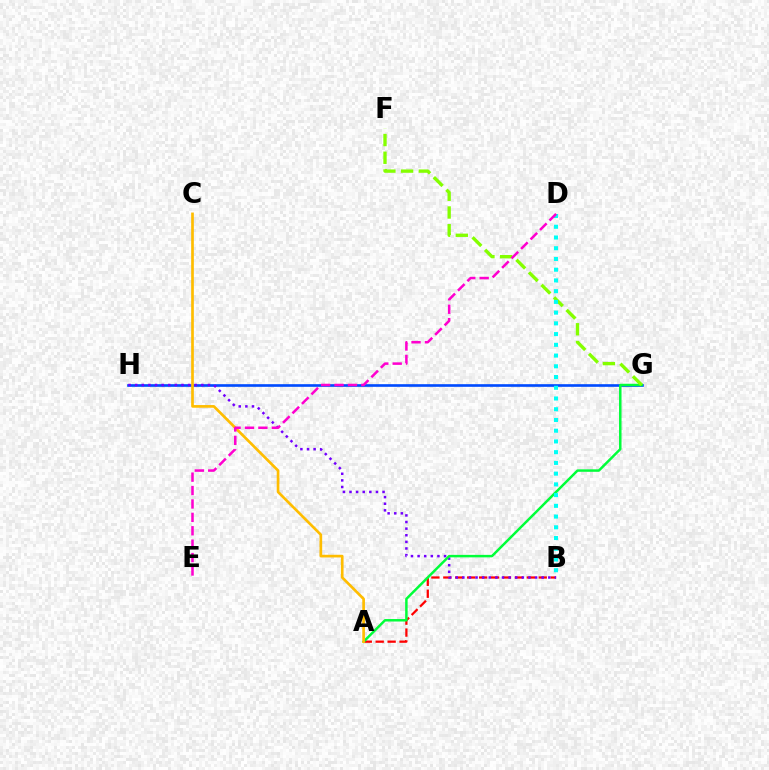{('G', 'H'): [{'color': '#004bff', 'line_style': 'solid', 'thickness': 1.9}], ('A', 'B'): [{'color': '#ff0000', 'line_style': 'dashed', 'thickness': 1.62}], ('B', 'H'): [{'color': '#7200ff', 'line_style': 'dotted', 'thickness': 1.8}], ('A', 'G'): [{'color': '#00ff39', 'line_style': 'solid', 'thickness': 1.79}], ('F', 'G'): [{'color': '#84ff00', 'line_style': 'dashed', 'thickness': 2.41}], ('B', 'D'): [{'color': '#00fff6', 'line_style': 'dotted', 'thickness': 2.92}], ('A', 'C'): [{'color': '#ffbd00', 'line_style': 'solid', 'thickness': 1.93}], ('D', 'E'): [{'color': '#ff00cf', 'line_style': 'dashed', 'thickness': 1.82}]}